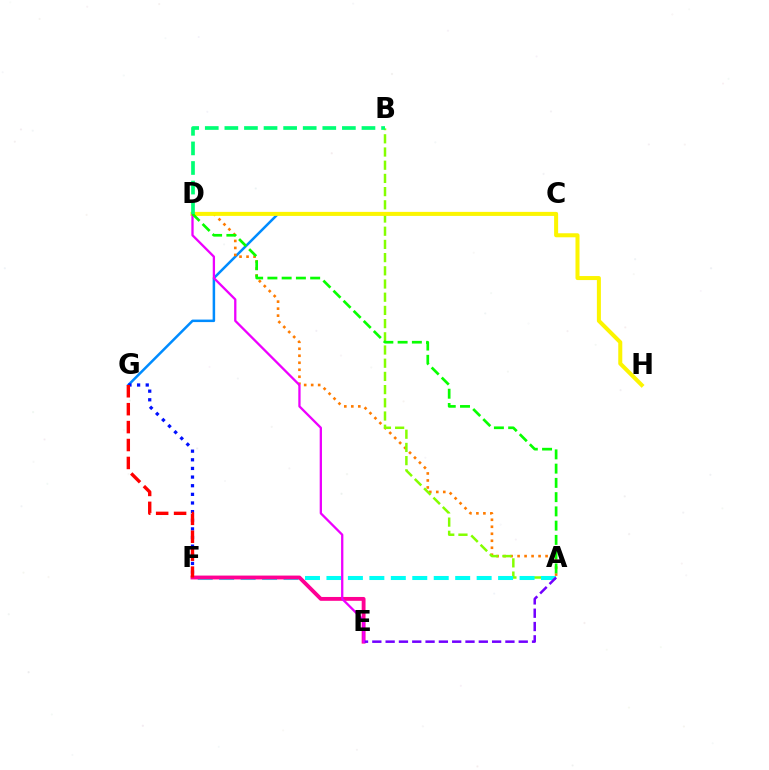{('C', 'G'): [{'color': '#008cff', 'line_style': 'solid', 'thickness': 1.81}], ('A', 'D'): [{'color': '#ff7c00', 'line_style': 'dotted', 'thickness': 1.9}, {'color': '#08ff00', 'line_style': 'dashed', 'thickness': 1.94}], ('A', 'B'): [{'color': '#84ff00', 'line_style': 'dashed', 'thickness': 1.79}], ('D', 'H'): [{'color': '#fcf500', 'line_style': 'solid', 'thickness': 2.9}], ('F', 'G'): [{'color': '#0010ff', 'line_style': 'dotted', 'thickness': 2.35}, {'color': '#ff0000', 'line_style': 'dashed', 'thickness': 2.43}], ('A', 'F'): [{'color': '#00fff6', 'line_style': 'dashed', 'thickness': 2.91}], ('E', 'F'): [{'color': '#ff0094', 'line_style': 'solid', 'thickness': 2.77}], ('A', 'E'): [{'color': '#7200ff', 'line_style': 'dashed', 'thickness': 1.81}], ('D', 'E'): [{'color': '#ee00ff', 'line_style': 'solid', 'thickness': 1.65}], ('B', 'D'): [{'color': '#00ff74', 'line_style': 'dashed', 'thickness': 2.66}]}